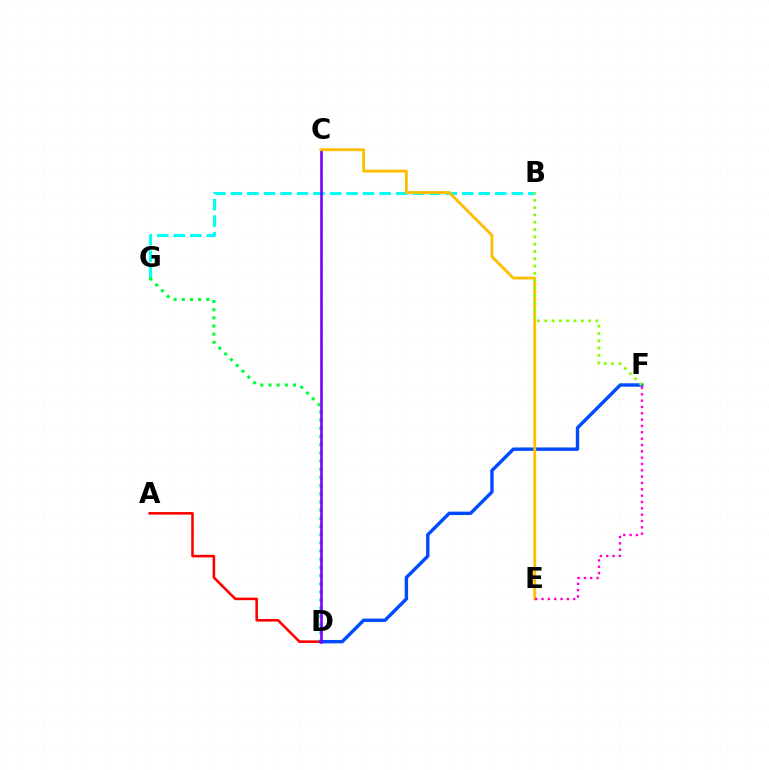{('A', 'D'): [{'color': '#ff0000', 'line_style': 'solid', 'thickness': 1.86}], ('B', 'G'): [{'color': '#00fff6', 'line_style': 'dashed', 'thickness': 2.24}], ('D', 'G'): [{'color': '#00ff39', 'line_style': 'dotted', 'thickness': 2.22}], ('D', 'F'): [{'color': '#004bff', 'line_style': 'solid', 'thickness': 2.45}], ('C', 'D'): [{'color': '#7200ff', 'line_style': 'solid', 'thickness': 1.86}], ('C', 'E'): [{'color': '#ffbd00', 'line_style': 'solid', 'thickness': 2.04}], ('B', 'F'): [{'color': '#84ff00', 'line_style': 'dotted', 'thickness': 1.99}], ('E', 'F'): [{'color': '#ff00cf', 'line_style': 'dotted', 'thickness': 1.72}]}